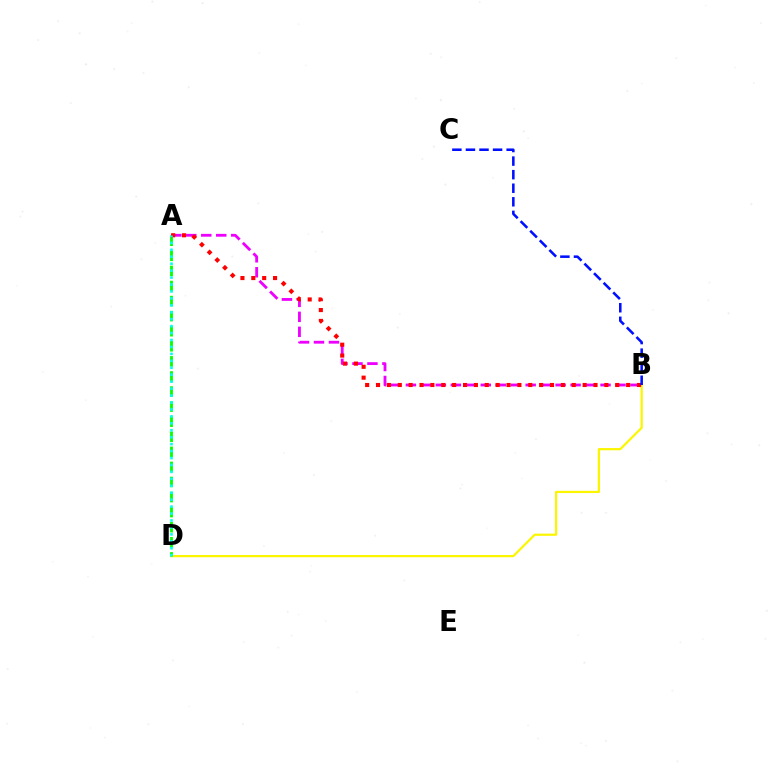{('B', 'D'): [{'color': '#fcf500', 'line_style': 'solid', 'thickness': 1.6}], ('A', 'B'): [{'color': '#ee00ff', 'line_style': 'dashed', 'thickness': 2.03}, {'color': '#ff0000', 'line_style': 'dotted', 'thickness': 2.95}], ('A', 'D'): [{'color': '#08ff00', 'line_style': 'dashed', 'thickness': 2.05}, {'color': '#00fff6', 'line_style': 'dotted', 'thickness': 1.89}], ('B', 'C'): [{'color': '#0010ff', 'line_style': 'dashed', 'thickness': 1.84}]}